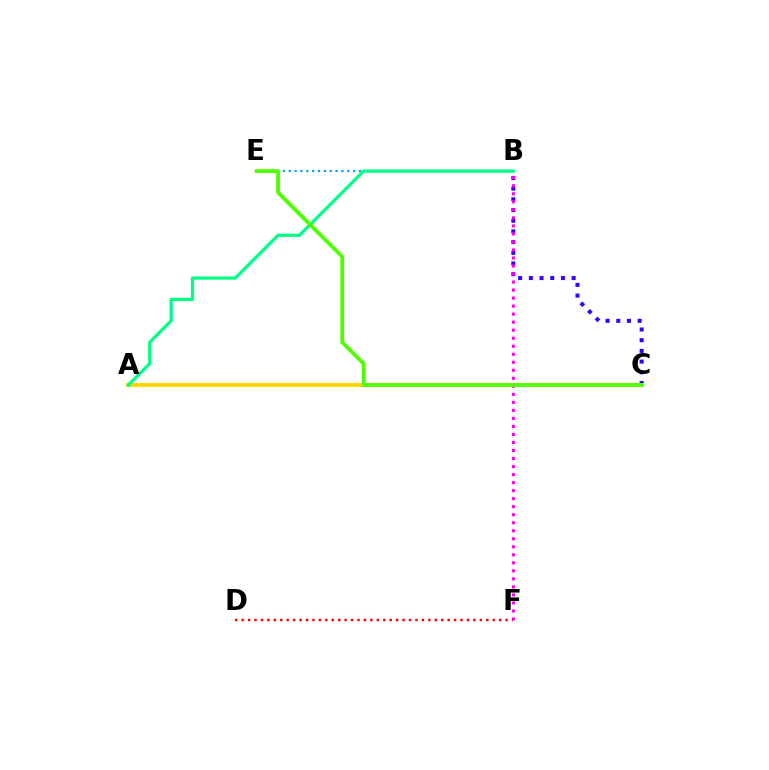{('B', 'C'): [{'color': '#3700ff', 'line_style': 'dotted', 'thickness': 2.91}], ('D', 'F'): [{'color': '#ff0000', 'line_style': 'dotted', 'thickness': 1.75}], ('B', 'E'): [{'color': '#009eff', 'line_style': 'dotted', 'thickness': 1.59}], ('B', 'F'): [{'color': '#ff00ed', 'line_style': 'dotted', 'thickness': 2.18}], ('A', 'C'): [{'color': '#ffd500', 'line_style': 'solid', 'thickness': 2.81}], ('A', 'B'): [{'color': '#00ff86', 'line_style': 'solid', 'thickness': 2.35}], ('C', 'E'): [{'color': '#4fff00', 'line_style': 'solid', 'thickness': 2.74}]}